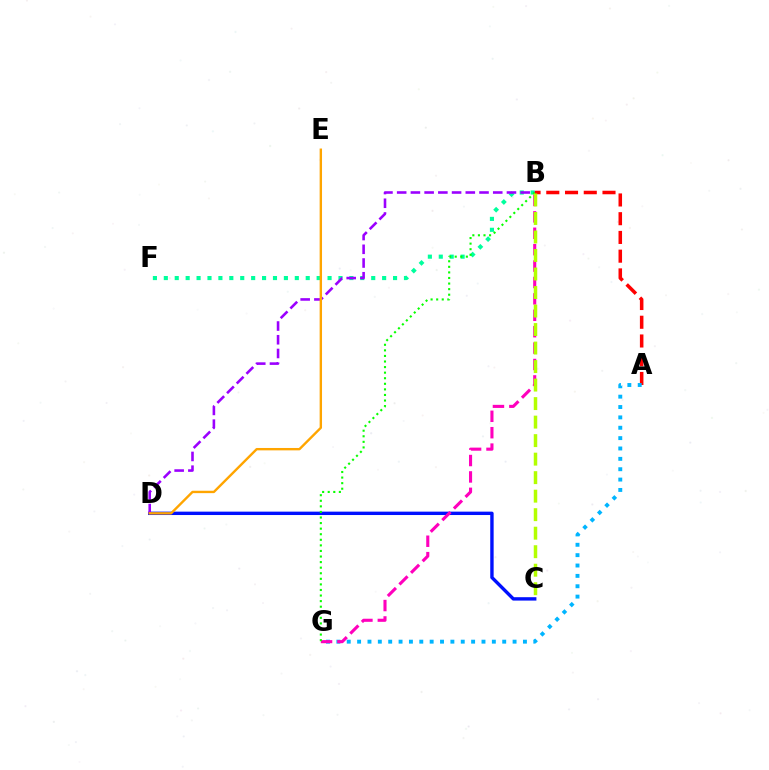{('A', 'B'): [{'color': '#ff0000', 'line_style': 'dashed', 'thickness': 2.55}], ('C', 'D'): [{'color': '#0010ff', 'line_style': 'solid', 'thickness': 2.44}], ('A', 'G'): [{'color': '#00b5ff', 'line_style': 'dotted', 'thickness': 2.82}], ('B', 'F'): [{'color': '#00ff9d', 'line_style': 'dotted', 'thickness': 2.97}], ('B', 'G'): [{'color': '#ff00bd', 'line_style': 'dashed', 'thickness': 2.23}, {'color': '#08ff00', 'line_style': 'dotted', 'thickness': 1.51}], ('B', 'D'): [{'color': '#9b00ff', 'line_style': 'dashed', 'thickness': 1.86}], ('B', 'C'): [{'color': '#b3ff00', 'line_style': 'dashed', 'thickness': 2.51}], ('D', 'E'): [{'color': '#ffa500', 'line_style': 'solid', 'thickness': 1.72}]}